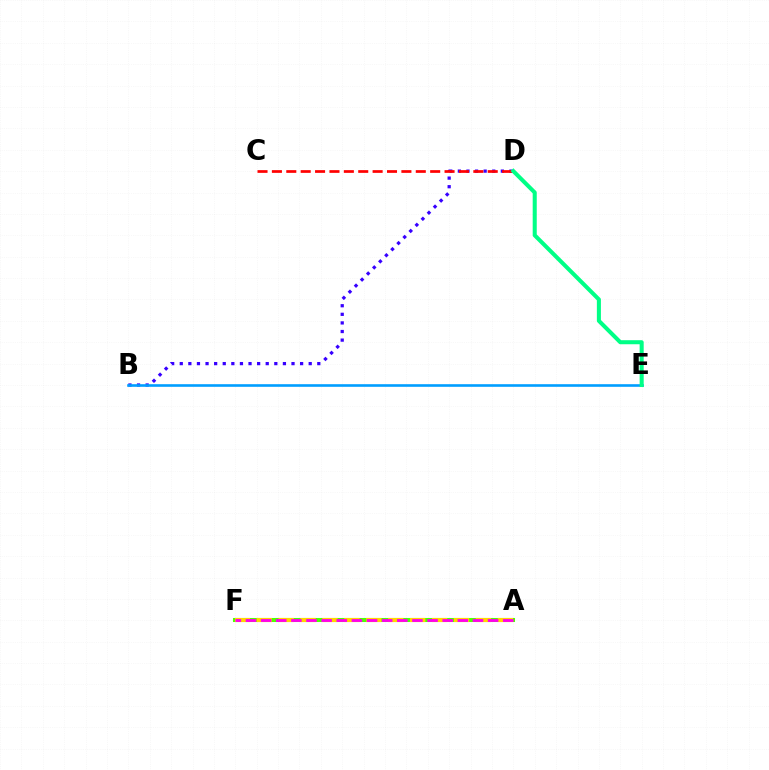{('B', 'D'): [{'color': '#3700ff', 'line_style': 'dotted', 'thickness': 2.34}], ('A', 'F'): [{'color': '#4fff00', 'line_style': 'solid', 'thickness': 2.91}, {'color': '#ffd500', 'line_style': 'dashed', 'thickness': 2.98}, {'color': '#ff00ed', 'line_style': 'dashed', 'thickness': 2.06}], ('B', 'E'): [{'color': '#009eff', 'line_style': 'solid', 'thickness': 1.88}], ('C', 'D'): [{'color': '#ff0000', 'line_style': 'dashed', 'thickness': 1.95}], ('D', 'E'): [{'color': '#00ff86', 'line_style': 'solid', 'thickness': 2.92}]}